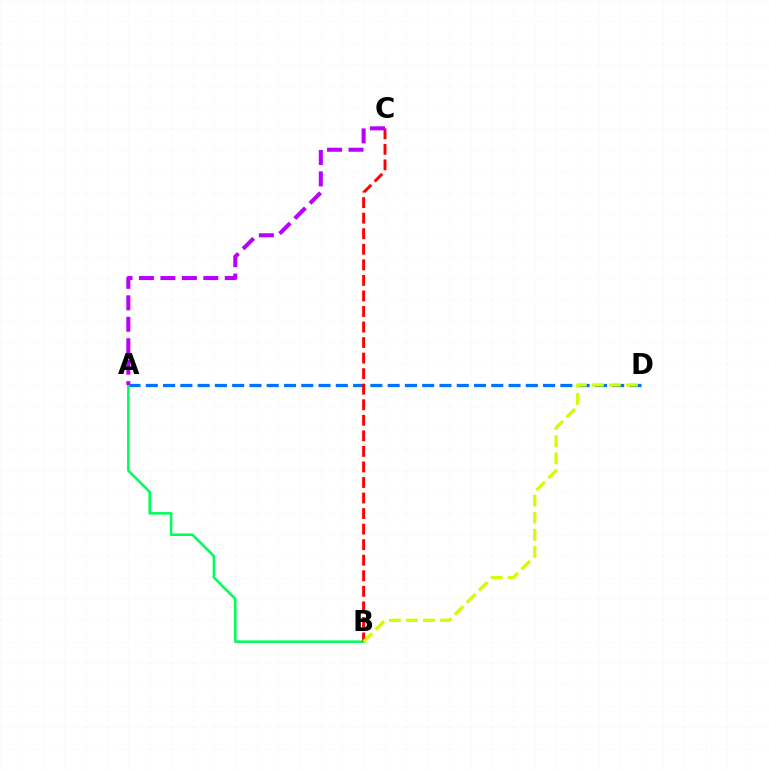{('A', 'D'): [{'color': '#0074ff', 'line_style': 'dashed', 'thickness': 2.35}], ('A', 'B'): [{'color': '#00ff5c', 'line_style': 'solid', 'thickness': 1.84}], ('B', 'C'): [{'color': '#ff0000', 'line_style': 'dashed', 'thickness': 2.11}], ('B', 'D'): [{'color': '#d1ff00', 'line_style': 'dashed', 'thickness': 2.32}], ('A', 'C'): [{'color': '#b900ff', 'line_style': 'dashed', 'thickness': 2.91}]}